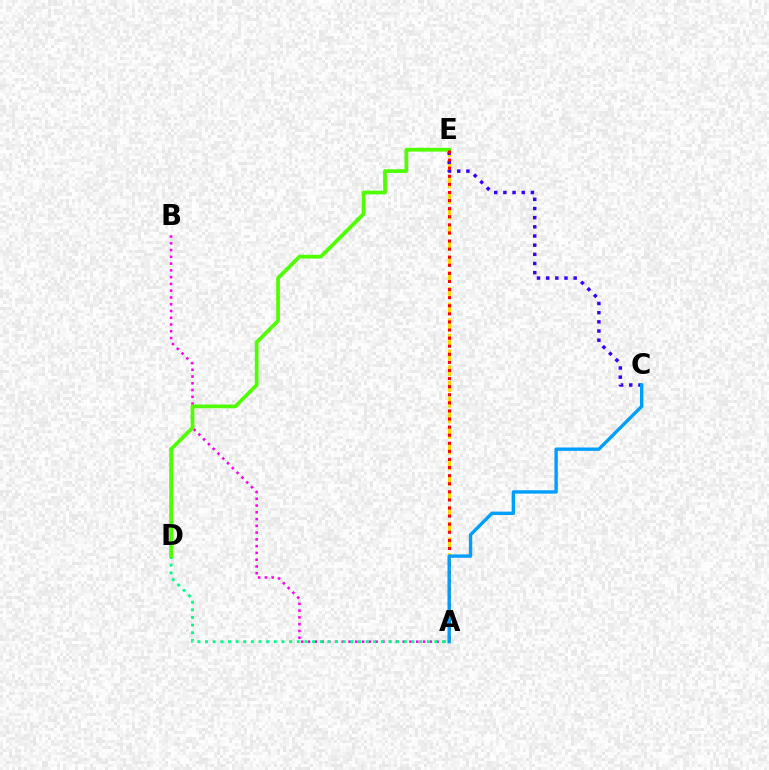{('A', 'E'): [{'color': '#ffd500', 'line_style': 'dashed', 'thickness': 2.13}, {'color': '#ff0000', 'line_style': 'dotted', 'thickness': 2.2}], ('A', 'B'): [{'color': '#ff00ed', 'line_style': 'dotted', 'thickness': 1.84}], ('C', 'E'): [{'color': '#3700ff', 'line_style': 'dotted', 'thickness': 2.49}], ('A', 'D'): [{'color': '#00ff86', 'line_style': 'dotted', 'thickness': 2.08}], ('D', 'E'): [{'color': '#4fff00', 'line_style': 'solid', 'thickness': 2.69}], ('A', 'C'): [{'color': '#009eff', 'line_style': 'solid', 'thickness': 2.42}]}